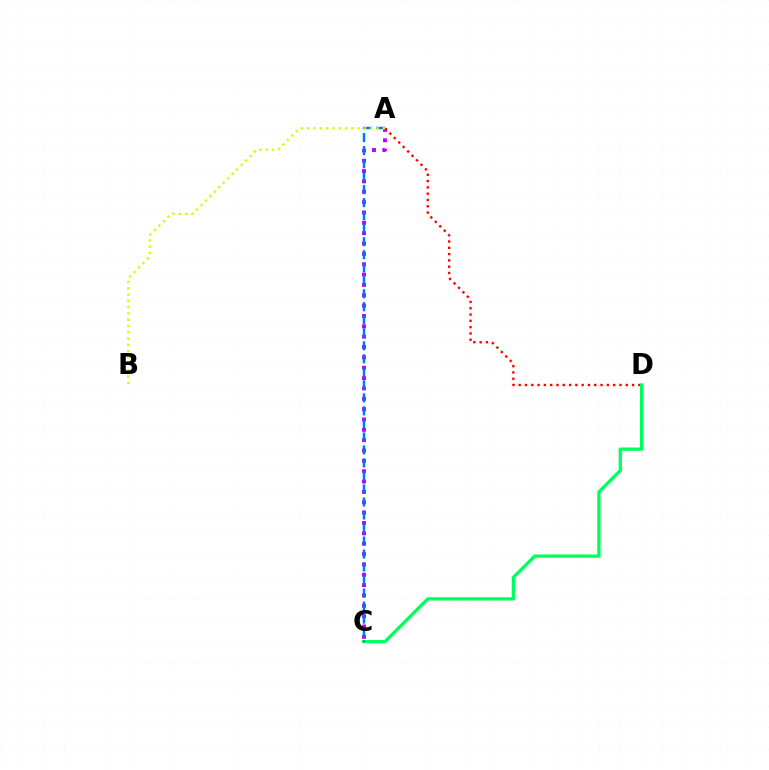{('A', 'C'): [{'color': '#b900ff', 'line_style': 'dotted', 'thickness': 2.81}, {'color': '#0074ff', 'line_style': 'dashed', 'thickness': 1.77}], ('A', 'D'): [{'color': '#ff0000', 'line_style': 'dotted', 'thickness': 1.71}], ('C', 'D'): [{'color': '#00ff5c', 'line_style': 'solid', 'thickness': 2.36}], ('A', 'B'): [{'color': '#d1ff00', 'line_style': 'dotted', 'thickness': 1.71}]}